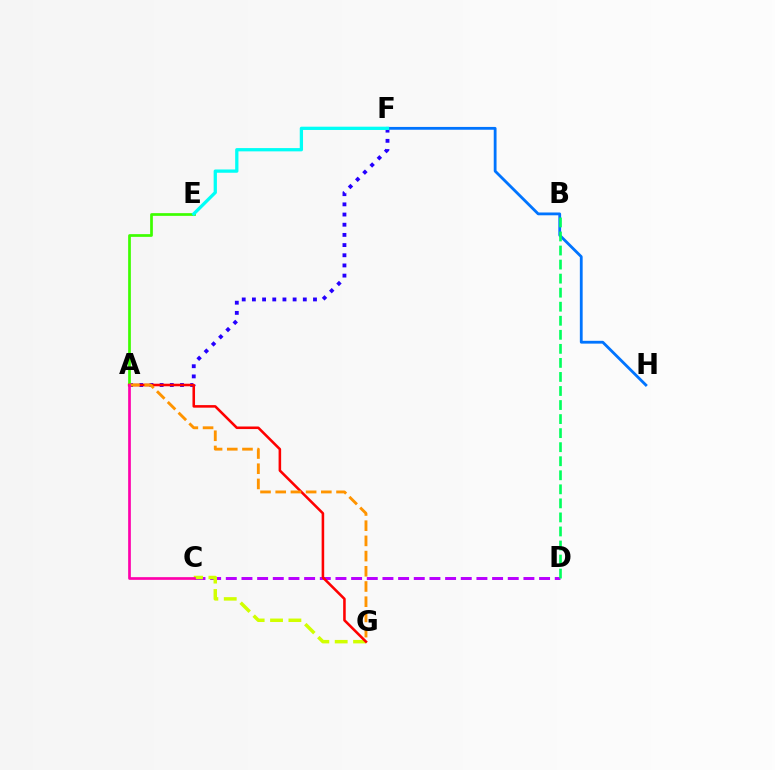{('A', 'F'): [{'color': '#2500ff', 'line_style': 'dotted', 'thickness': 2.77}], ('A', 'E'): [{'color': '#3dff00', 'line_style': 'solid', 'thickness': 1.95}], ('C', 'D'): [{'color': '#b900ff', 'line_style': 'dashed', 'thickness': 2.13}], ('C', 'G'): [{'color': '#d1ff00', 'line_style': 'dashed', 'thickness': 2.5}], ('A', 'G'): [{'color': '#ff0000', 'line_style': 'solid', 'thickness': 1.84}, {'color': '#ff9400', 'line_style': 'dashed', 'thickness': 2.07}], ('F', 'H'): [{'color': '#0074ff', 'line_style': 'solid', 'thickness': 2.02}], ('E', 'F'): [{'color': '#00fff6', 'line_style': 'solid', 'thickness': 2.36}], ('A', 'C'): [{'color': '#ff00ac', 'line_style': 'solid', 'thickness': 1.94}], ('B', 'D'): [{'color': '#00ff5c', 'line_style': 'dashed', 'thickness': 1.91}]}